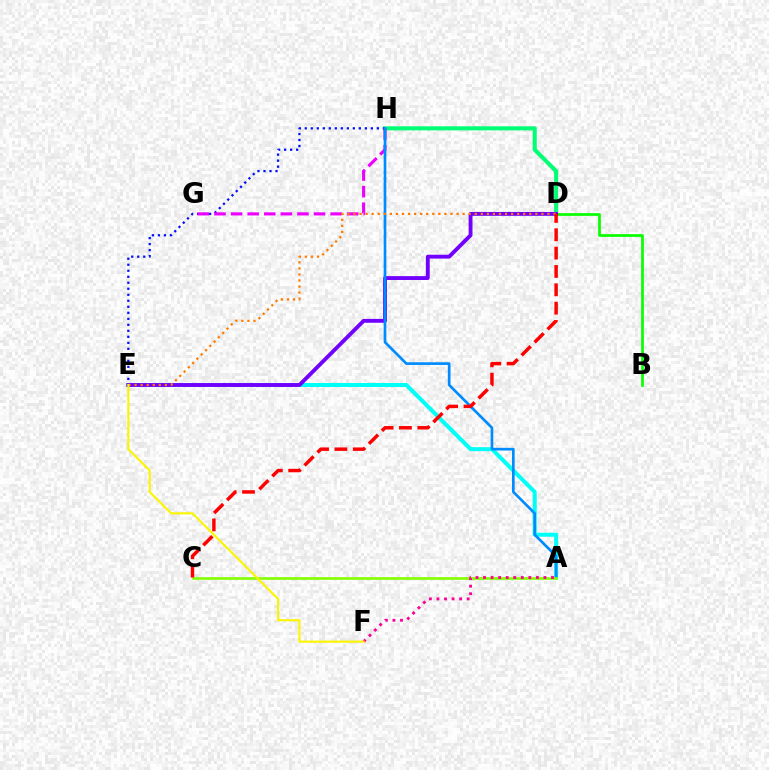{('D', 'H'): [{'color': '#00ff74', 'line_style': 'solid', 'thickness': 2.93}], ('A', 'E'): [{'color': '#00fff6', 'line_style': 'solid', 'thickness': 2.88}], ('E', 'H'): [{'color': '#0010ff', 'line_style': 'dotted', 'thickness': 1.63}], ('B', 'D'): [{'color': '#08ff00', 'line_style': 'solid', 'thickness': 1.96}], ('D', 'E'): [{'color': '#7200ff', 'line_style': 'solid', 'thickness': 2.78}, {'color': '#ff7c00', 'line_style': 'dotted', 'thickness': 1.65}], ('G', 'H'): [{'color': '#ee00ff', 'line_style': 'dashed', 'thickness': 2.25}], ('A', 'H'): [{'color': '#008cff', 'line_style': 'solid', 'thickness': 1.92}], ('A', 'C'): [{'color': '#84ff00', 'line_style': 'solid', 'thickness': 1.9}], ('A', 'F'): [{'color': '#ff0094', 'line_style': 'dotted', 'thickness': 2.05}], ('C', 'D'): [{'color': '#ff0000', 'line_style': 'dashed', 'thickness': 2.49}], ('E', 'F'): [{'color': '#fcf500', 'line_style': 'solid', 'thickness': 1.53}]}